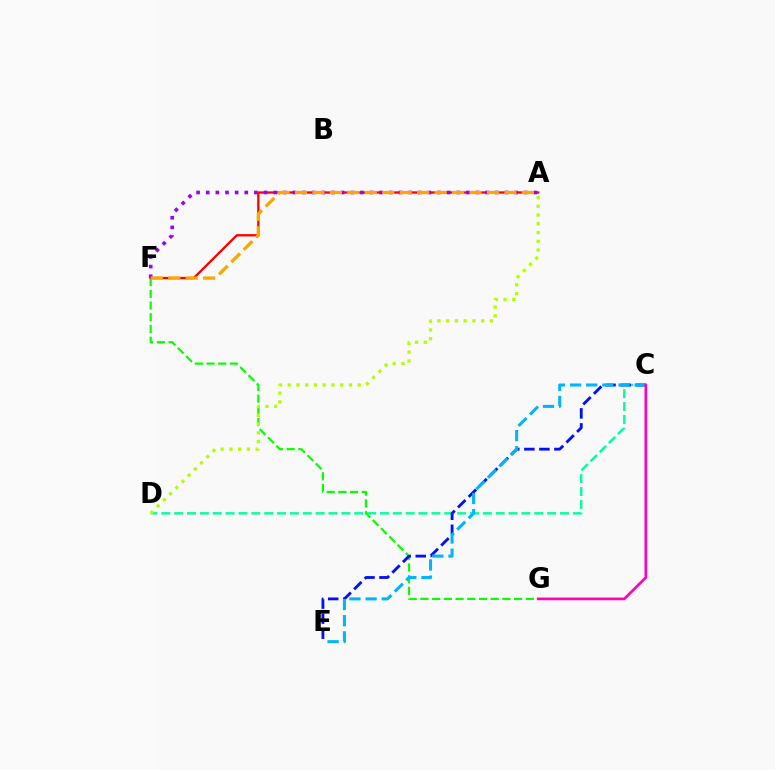{('F', 'G'): [{'color': '#08ff00', 'line_style': 'dashed', 'thickness': 1.59}], ('A', 'F'): [{'color': '#ff0000', 'line_style': 'solid', 'thickness': 1.67}, {'color': '#9b00ff', 'line_style': 'dotted', 'thickness': 2.62}, {'color': '#ffa500', 'line_style': 'dashed', 'thickness': 2.37}], ('C', 'D'): [{'color': '#00ff9d', 'line_style': 'dashed', 'thickness': 1.75}], ('C', 'E'): [{'color': '#0010ff', 'line_style': 'dashed', 'thickness': 2.04}, {'color': '#00b5ff', 'line_style': 'dashed', 'thickness': 2.2}], ('C', 'G'): [{'color': '#ff00bd', 'line_style': 'solid', 'thickness': 1.93}], ('A', 'D'): [{'color': '#b3ff00', 'line_style': 'dotted', 'thickness': 2.38}]}